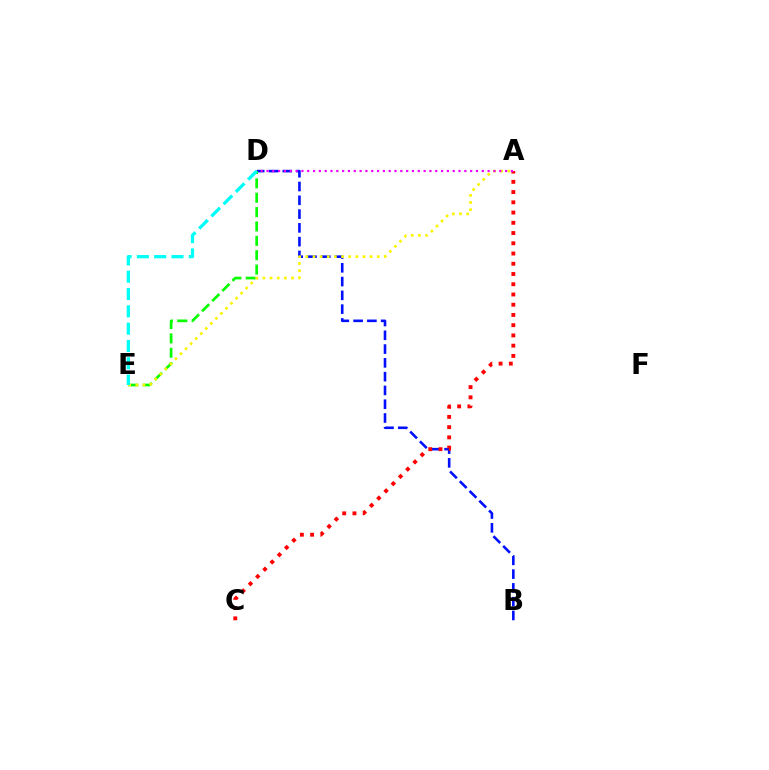{('B', 'D'): [{'color': '#0010ff', 'line_style': 'dashed', 'thickness': 1.87}], ('A', 'C'): [{'color': '#ff0000', 'line_style': 'dotted', 'thickness': 2.78}], ('D', 'E'): [{'color': '#08ff00', 'line_style': 'dashed', 'thickness': 1.95}, {'color': '#00fff6', 'line_style': 'dashed', 'thickness': 2.35}], ('A', 'E'): [{'color': '#fcf500', 'line_style': 'dotted', 'thickness': 1.94}], ('A', 'D'): [{'color': '#ee00ff', 'line_style': 'dotted', 'thickness': 1.58}]}